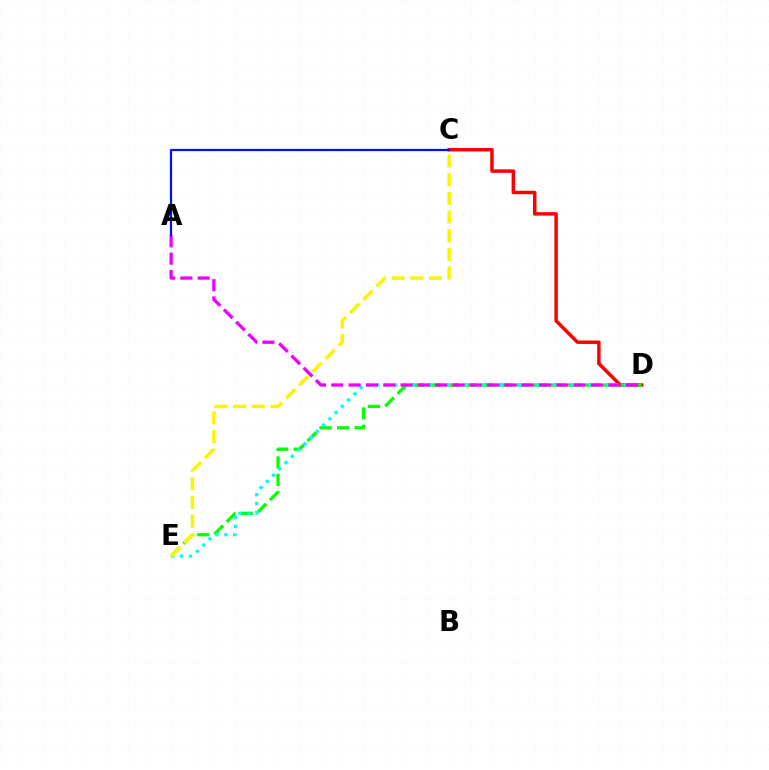{('C', 'D'): [{'color': '#ff0000', 'line_style': 'solid', 'thickness': 2.5}], ('D', 'E'): [{'color': '#08ff00', 'line_style': 'dashed', 'thickness': 2.37}, {'color': '#00fff6', 'line_style': 'dotted', 'thickness': 2.4}], ('A', 'D'): [{'color': '#ee00ff', 'line_style': 'dashed', 'thickness': 2.35}], ('A', 'C'): [{'color': '#0010ff', 'line_style': 'solid', 'thickness': 1.6}], ('C', 'E'): [{'color': '#fcf500', 'line_style': 'dashed', 'thickness': 2.54}]}